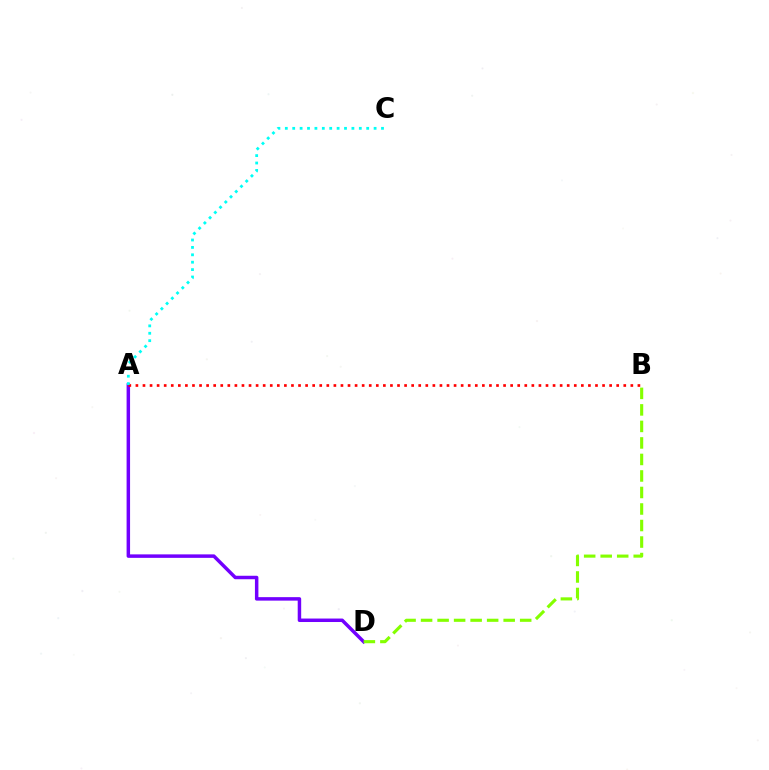{('A', 'D'): [{'color': '#7200ff', 'line_style': 'solid', 'thickness': 2.5}], ('A', 'B'): [{'color': '#ff0000', 'line_style': 'dotted', 'thickness': 1.92}], ('A', 'C'): [{'color': '#00fff6', 'line_style': 'dotted', 'thickness': 2.01}], ('B', 'D'): [{'color': '#84ff00', 'line_style': 'dashed', 'thickness': 2.24}]}